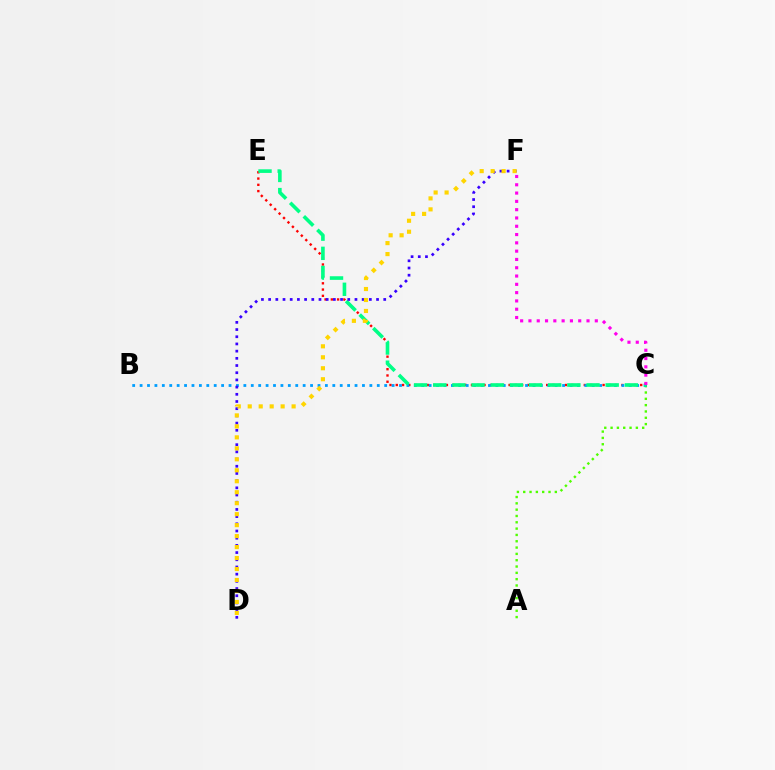{('C', 'E'): [{'color': '#ff0000', 'line_style': 'dotted', 'thickness': 1.7}, {'color': '#00ff86', 'line_style': 'dashed', 'thickness': 2.6}], ('A', 'C'): [{'color': '#4fff00', 'line_style': 'dotted', 'thickness': 1.72}], ('B', 'C'): [{'color': '#009eff', 'line_style': 'dotted', 'thickness': 2.01}], ('D', 'F'): [{'color': '#3700ff', 'line_style': 'dotted', 'thickness': 1.95}, {'color': '#ffd500', 'line_style': 'dotted', 'thickness': 2.98}], ('C', 'F'): [{'color': '#ff00ed', 'line_style': 'dotted', 'thickness': 2.25}]}